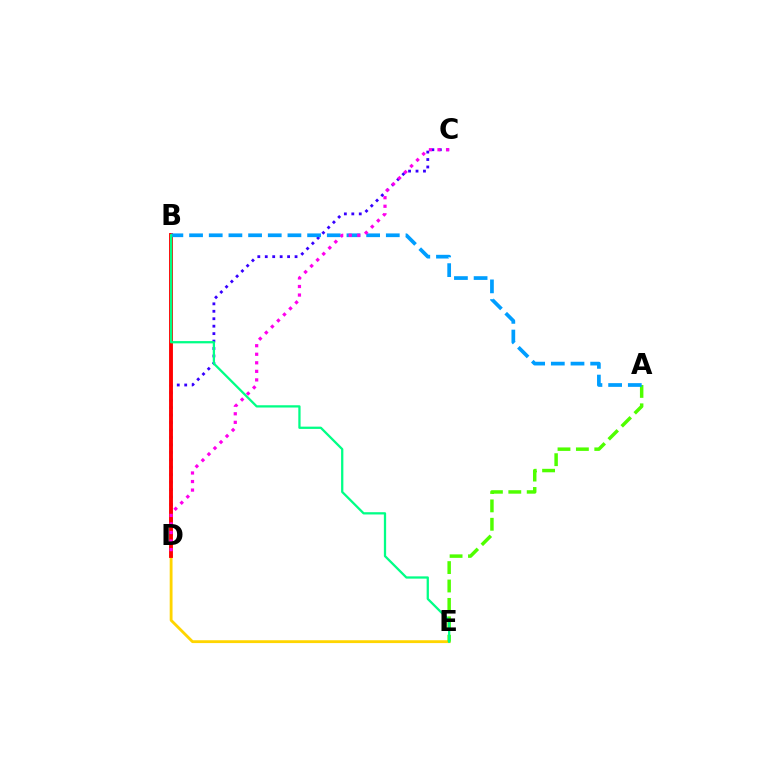{('C', 'D'): [{'color': '#3700ff', 'line_style': 'dotted', 'thickness': 2.02}, {'color': '#ff00ed', 'line_style': 'dotted', 'thickness': 2.32}], ('D', 'E'): [{'color': '#ffd500', 'line_style': 'solid', 'thickness': 2.05}], ('A', 'E'): [{'color': '#4fff00', 'line_style': 'dashed', 'thickness': 2.5}], ('B', 'D'): [{'color': '#ff0000', 'line_style': 'solid', 'thickness': 2.79}], ('A', 'B'): [{'color': '#009eff', 'line_style': 'dashed', 'thickness': 2.67}], ('B', 'E'): [{'color': '#00ff86', 'line_style': 'solid', 'thickness': 1.64}]}